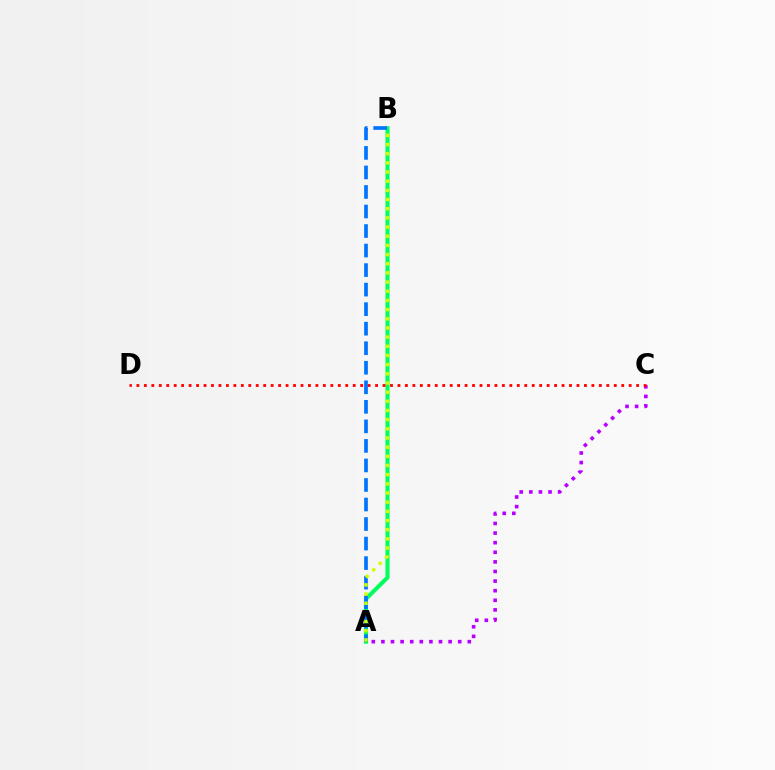{('A', 'B'): [{'color': '#00ff5c', 'line_style': 'solid', 'thickness': 2.94}, {'color': '#0074ff', 'line_style': 'dashed', 'thickness': 2.65}, {'color': '#d1ff00', 'line_style': 'dotted', 'thickness': 2.49}], ('A', 'C'): [{'color': '#b900ff', 'line_style': 'dotted', 'thickness': 2.61}], ('C', 'D'): [{'color': '#ff0000', 'line_style': 'dotted', 'thickness': 2.03}]}